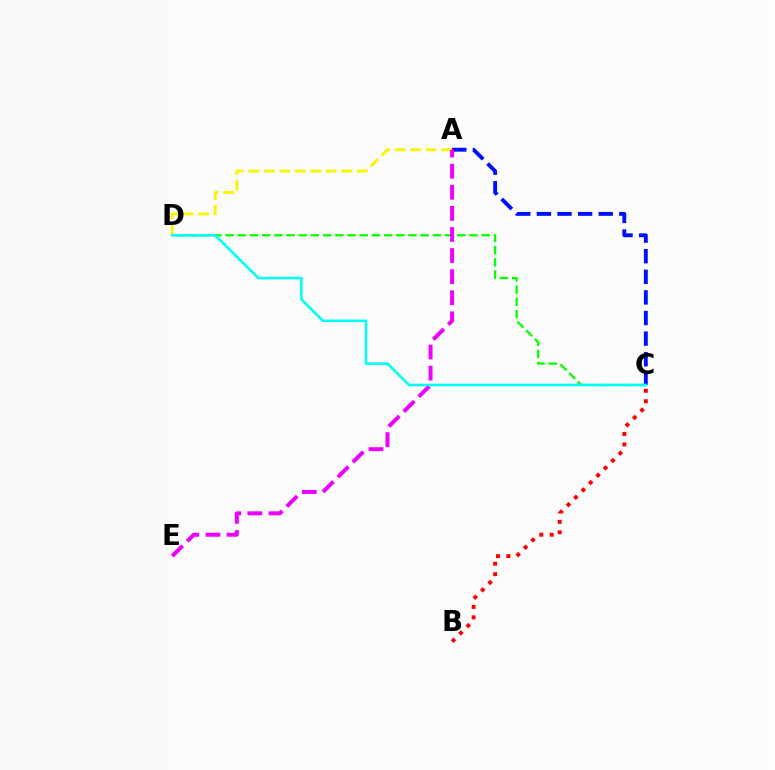{('A', 'C'): [{'color': '#0010ff', 'line_style': 'dashed', 'thickness': 2.8}], ('A', 'D'): [{'color': '#fcf500', 'line_style': 'dashed', 'thickness': 2.11}], ('C', 'D'): [{'color': '#08ff00', 'line_style': 'dashed', 'thickness': 1.66}, {'color': '#00fff6', 'line_style': 'solid', 'thickness': 1.86}], ('B', 'C'): [{'color': '#ff0000', 'line_style': 'dotted', 'thickness': 2.83}], ('A', 'E'): [{'color': '#ee00ff', 'line_style': 'dashed', 'thickness': 2.87}]}